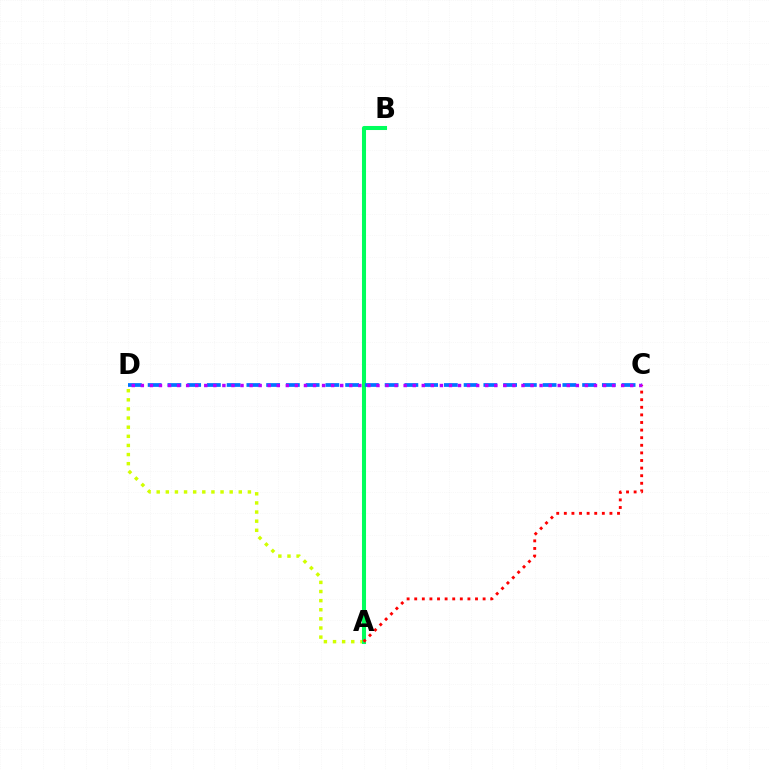{('A', 'D'): [{'color': '#d1ff00', 'line_style': 'dotted', 'thickness': 2.48}], ('A', 'B'): [{'color': '#00ff5c', 'line_style': 'solid', 'thickness': 2.92}], ('A', 'C'): [{'color': '#ff0000', 'line_style': 'dotted', 'thickness': 2.06}], ('C', 'D'): [{'color': '#0074ff', 'line_style': 'dashed', 'thickness': 2.68}, {'color': '#b900ff', 'line_style': 'dotted', 'thickness': 2.46}]}